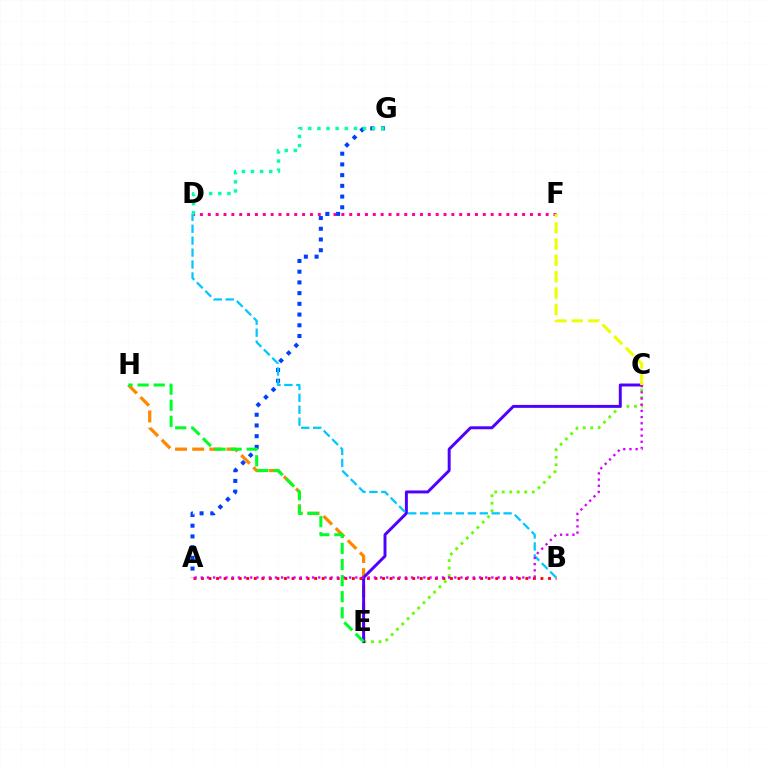{('C', 'E'): [{'color': '#66ff00', 'line_style': 'dotted', 'thickness': 2.04}, {'color': '#4f00ff', 'line_style': 'solid', 'thickness': 2.12}], ('D', 'F'): [{'color': '#ff00a0', 'line_style': 'dotted', 'thickness': 2.13}], ('A', 'B'): [{'color': '#ff0000', 'line_style': 'dotted', 'thickness': 2.05}], ('A', 'G'): [{'color': '#003fff', 'line_style': 'dotted', 'thickness': 2.91}], ('E', 'H'): [{'color': '#ff8800', 'line_style': 'dashed', 'thickness': 2.33}, {'color': '#00ff27', 'line_style': 'dashed', 'thickness': 2.18}], ('B', 'D'): [{'color': '#00c7ff', 'line_style': 'dashed', 'thickness': 1.62}], ('C', 'F'): [{'color': '#eeff00', 'line_style': 'dashed', 'thickness': 2.22}], ('A', 'C'): [{'color': '#d600ff', 'line_style': 'dotted', 'thickness': 1.68}], ('D', 'G'): [{'color': '#00ffaf', 'line_style': 'dotted', 'thickness': 2.48}]}